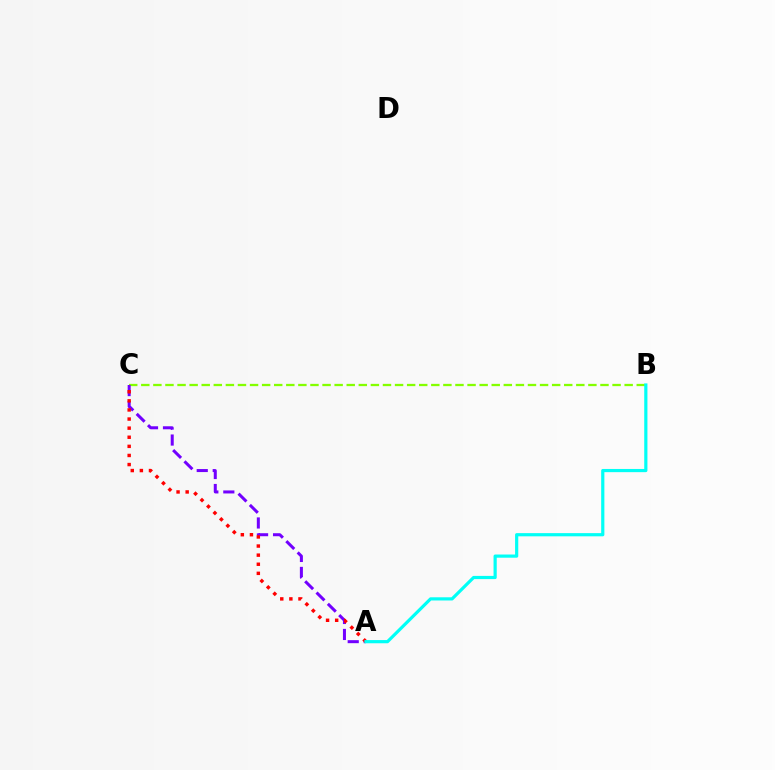{('B', 'C'): [{'color': '#84ff00', 'line_style': 'dashed', 'thickness': 1.64}], ('A', 'C'): [{'color': '#7200ff', 'line_style': 'dashed', 'thickness': 2.17}, {'color': '#ff0000', 'line_style': 'dotted', 'thickness': 2.47}], ('A', 'B'): [{'color': '#00fff6', 'line_style': 'solid', 'thickness': 2.3}]}